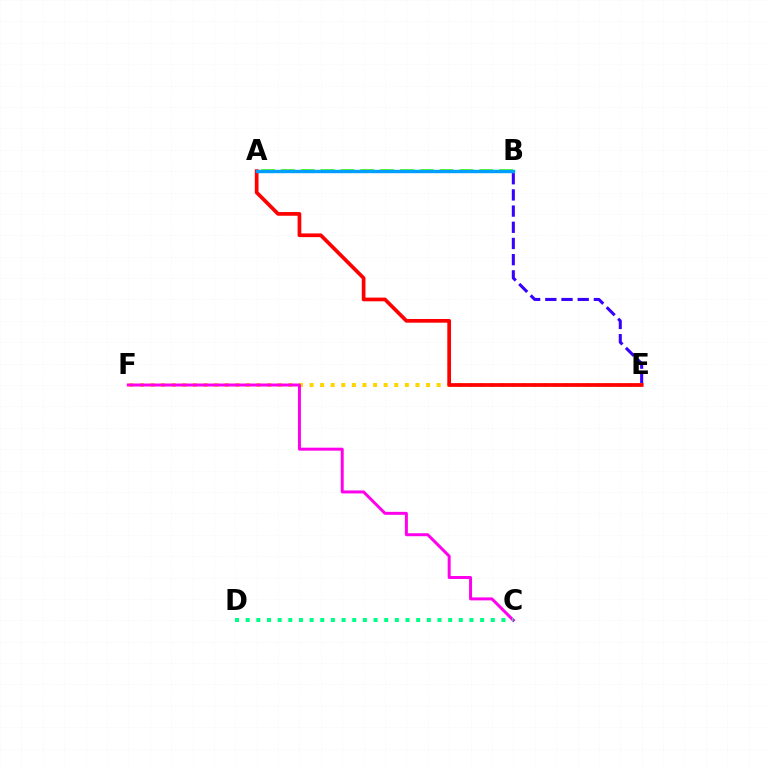{('B', 'E'): [{'color': '#3700ff', 'line_style': 'dashed', 'thickness': 2.2}], ('E', 'F'): [{'color': '#ffd500', 'line_style': 'dotted', 'thickness': 2.88}], ('C', 'F'): [{'color': '#ff00ed', 'line_style': 'solid', 'thickness': 2.14}], ('C', 'D'): [{'color': '#00ff86', 'line_style': 'dotted', 'thickness': 2.9}], ('A', 'B'): [{'color': '#4fff00', 'line_style': 'dashed', 'thickness': 2.69}, {'color': '#009eff', 'line_style': 'solid', 'thickness': 2.45}], ('A', 'E'): [{'color': '#ff0000', 'line_style': 'solid', 'thickness': 2.67}]}